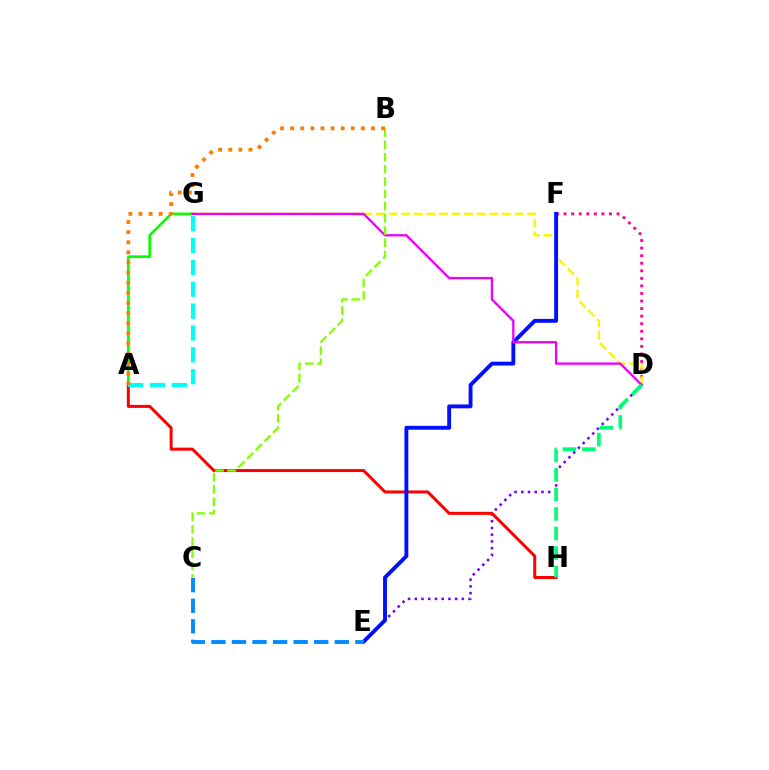{('D', 'E'): [{'color': '#7200ff', 'line_style': 'dotted', 'thickness': 1.83}], ('D', 'F'): [{'color': '#ff0094', 'line_style': 'dotted', 'thickness': 2.05}], ('A', 'G'): [{'color': '#08ff00', 'line_style': 'solid', 'thickness': 1.9}, {'color': '#00fff6', 'line_style': 'dashed', 'thickness': 2.97}], ('D', 'G'): [{'color': '#fcf500', 'line_style': 'dashed', 'thickness': 1.71}, {'color': '#ee00ff', 'line_style': 'solid', 'thickness': 1.67}], ('A', 'H'): [{'color': '#ff0000', 'line_style': 'solid', 'thickness': 2.17}], ('E', 'F'): [{'color': '#0010ff', 'line_style': 'solid', 'thickness': 2.8}], ('C', 'E'): [{'color': '#008cff', 'line_style': 'dashed', 'thickness': 2.79}], ('D', 'H'): [{'color': '#00ff74', 'line_style': 'dashed', 'thickness': 2.65}], ('B', 'C'): [{'color': '#84ff00', 'line_style': 'dashed', 'thickness': 1.66}], ('A', 'B'): [{'color': '#ff7c00', 'line_style': 'dotted', 'thickness': 2.75}]}